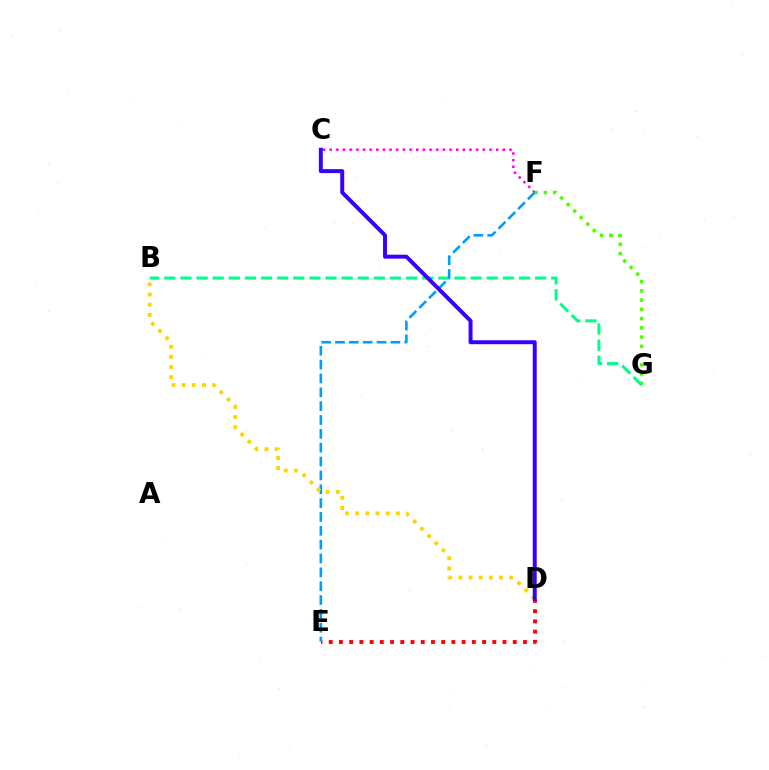{('D', 'E'): [{'color': '#ff0000', 'line_style': 'dotted', 'thickness': 2.78}], ('C', 'F'): [{'color': '#ff00ed', 'line_style': 'dotted', 'thickness': 1.81}], ('F', 'G'): [{'color': '#4fff00', 'line_style': 'dotted', 'thickness': 2.51}], ('B', 'G'): [{'color': '#00ff86', 'line_style': 'dashed', 'thickness': 2.19}], ('E', 'F'): [{'color': '#009eff', 'line_style': 'dashed', 'thickness': 1.88}], ('B', 'D'): [{'color': '#ffd500', 'line_style': 'dotted', 'thickness': 2.76}], ('C', 'D'): [{'color': '#3700ff', 'line_style': 'solid', 'thickness': 2.84}]}